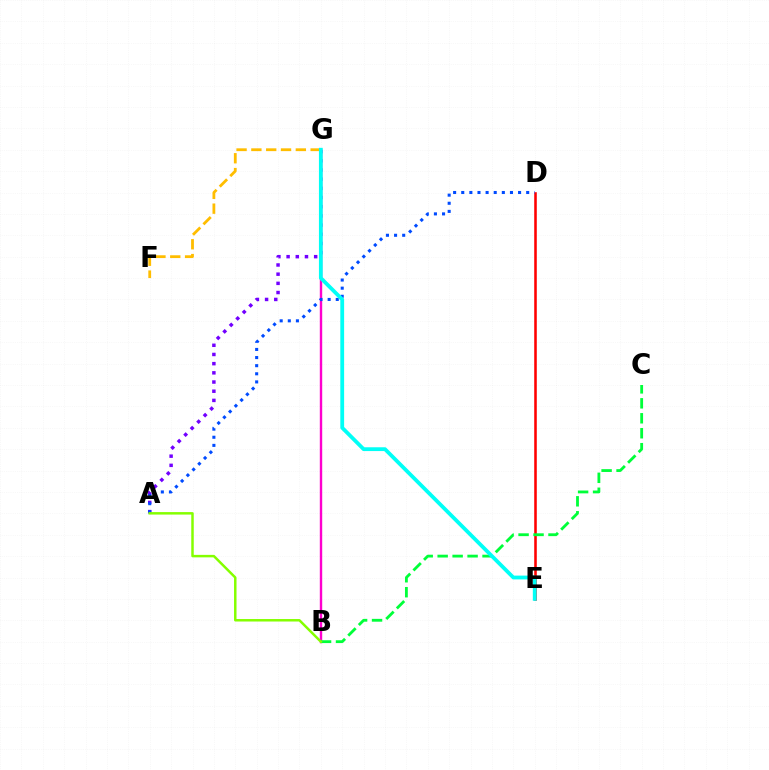{('D', 'E'): [{'color': '#ff0000', 'line_style': 'solid', 'thickness': 1.85}], ('F', 'G'): [{'color': '#ffbd00', 'line_style': 'dashed', 'thickness': 2.01}], ('A', 'G'): [{'color': '#7200ff', 'line_style': 'dotted', 'thickness': 2.5}], ('B', 'G'): [{'color': '#ff00cf', 'line_style': 'solid', 'thickness': 1.73}], ('B', 'C'): [{'color': '#00ff39', 'line_style': 'dashed', 'thickness': 2.03}], ('A', 'D'): [{'color': '#004bff', 'line_style': 'dotted', 'thickness': 2.21}], ('A', 'B'): [{'color': '#84ff00', 'line_style': 'solid', 'thickness': 1.78}], ('E', 'G'): [{'color': '#00fff6', 'line_style': 'solid', 'thickness': 2.74}]}